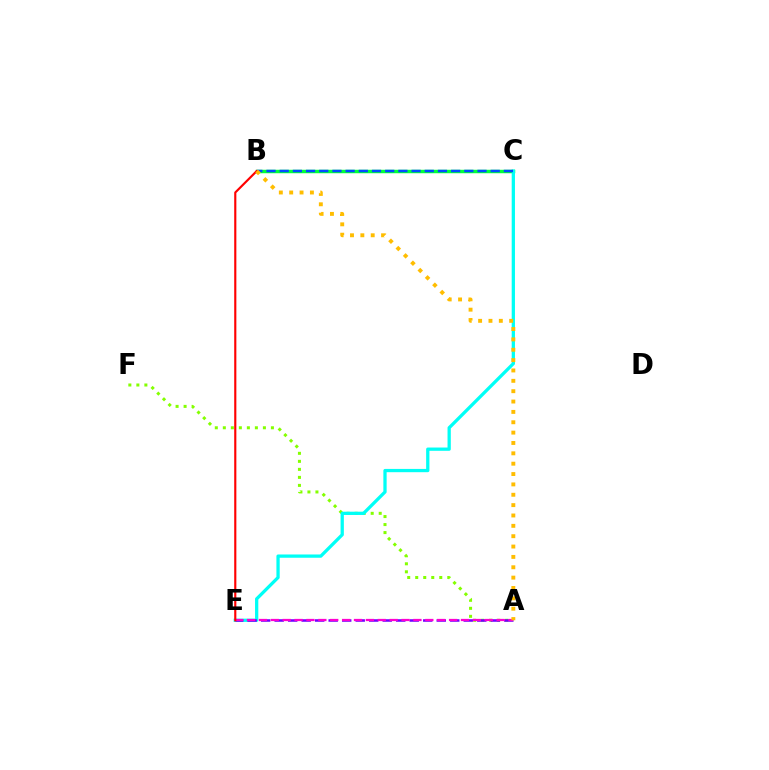{('A', 'F'): [{'color': '#84ff00', 'line_style': 'dotted', 'thickness': 2.18}], ('B', 'C'): [{'color': '#00ff39', 'line_style': 'solid', 'thickness': 2.49}, {'color': '#004bff', 'line_style': 'dashed', 'thickness': 1.79}], ('C', 'E'): [{'color': '#00fff6', 'line_style': 'solid', 'thickness': 2.36}], ('A', 'E'): [{'color': '#7200ff', 'line_style': 'dashed', 'thickness': 1.83}, {'color': '#ff00cf', 'line_style': 'dashed', 'thickness': 1.61}], ('B', 'E'): [{'color': '#ff0000', 'line_style': 'solid', 'thickness': 1.55}], ('A', 'B'): [{'color': '#ffbd00', 'line_style': 'dotted', 'thickness': 2.81}]}